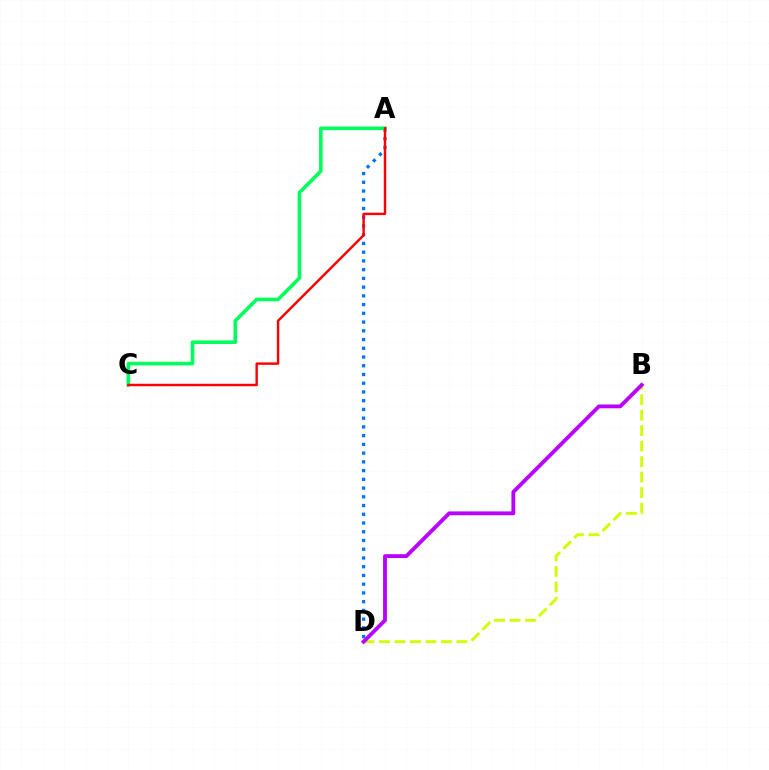{('B', 'D'): [{'color': '#d1ff00', 'line_style': 'dashed', 'thickness': 2.1}, {'color': '#b900ff', 'line_style': 'solid', 'thickness': 2.76}], ('A', 'D'): [{'color': '#0074ff', 'line_style': 'dotted', 'thickness': 2.37}], ('A', 'C'): [{'color': '#00ff5c', 'line_style': 'solid', 'thickness': 2.6}, {'color': '#ff0000', 'line_style': 'solid', 'thickness': 1.75}]}